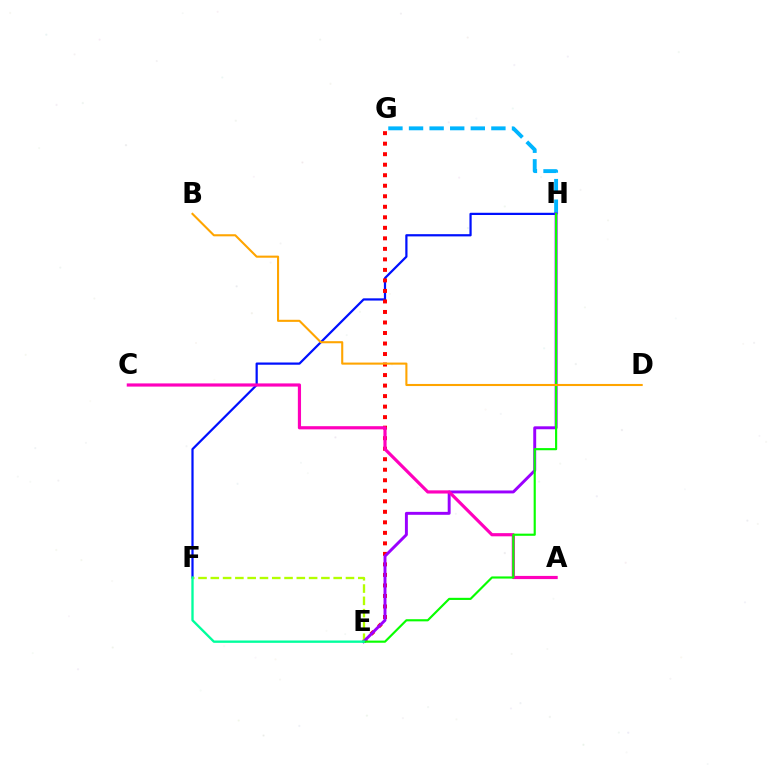{('G', 'H'): [{'color': '#00b5ff', 'line_style': 'dashed', 'thickness': 2.8}], ('F', 'H'): [{'color': '#0010ff', 'line_style': 'solid', 'thickness': 1.6}], ('E', 'G'): [{'color': '#ff0000', 'line_style': 'dotted', 'thickness': 2.86}], ('E', 'F'): [{'color': '#b3ff00', 'line_style': 'dashed', 'thickness': 1.67}, {'color': '#00ff9d', 'line_style': 'solid', 'thickness': 1.69}], ('E', 'H'): [{'color': '#9b00ff', 'line_style': 'solid', 'thickness': 2.11}, {'color': '#08ff00', 'line_style': 'solid', 'thickness': 1.55}], ('A', 'C'): [{'color': '#ff00bd', 'line_style': 'solid', 'thickness': 2.29}], ('B', 'D'): [{'color': '#ffa500', 'line_style': 'solid', 'thickness': 1.51}]}